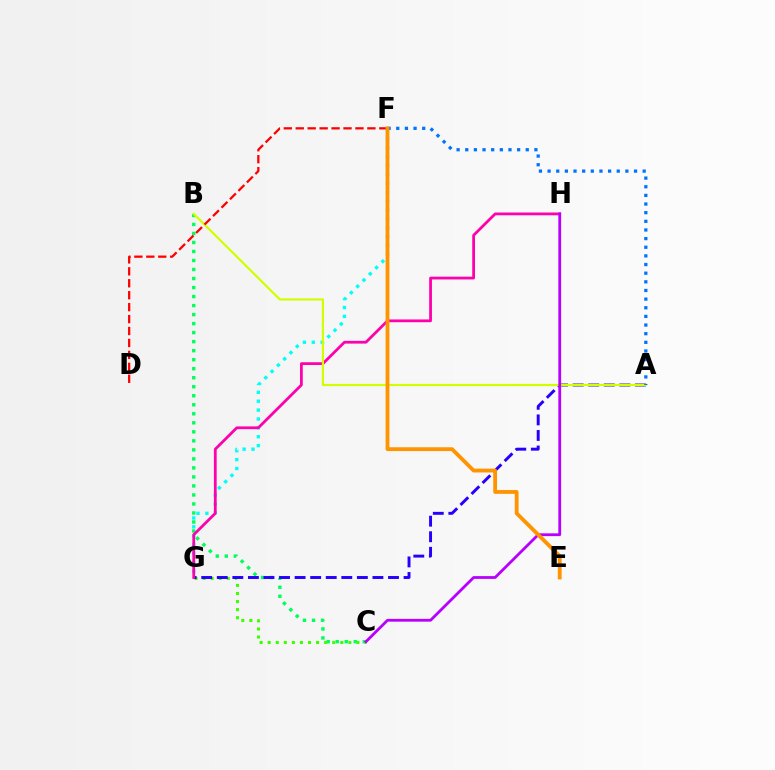{('B', 'C'): [{'color': '#00ff5c', 'line_style': 'dotted', 'thickness': 2.45}], ('F', 'G'): [{'color': '#00fff6', 'line_style': 'dotted', 'thickness': 2.41}], ('C', 'G'): [{'color': '#3dff00', 'line_style': 'dotted', 'thickness': 2.19}], ('A', 'G'): [{'color': '#2500ff', 'line_style': 'dashed', 'thickness': 2.11}], ('G', 'H'): [{'color': '#ff00ac', 'line_style': 'solid', 'thickness': 2.0}], ('A', 'B'): [{'color': '#d1ff00', 'line_style': 'solid', 'thickness': 1.59}], ('C', 'H'): [{'color': '#b900ff', 'line_style': 'solid', 'thickness': 2.02}], ('D', 'F'): [{'color': '#ff0000', 'line_style': 'dashed', 'thickness': 1.62}], ('A', 'F'): [{'color': '#0074ff', 'line_style': 'dotted', 'thickness': 2.35}], ('E', 'F'): [{'color': '#ff9400', 'line_style': 'solid', 'thickness': 2.74}]}